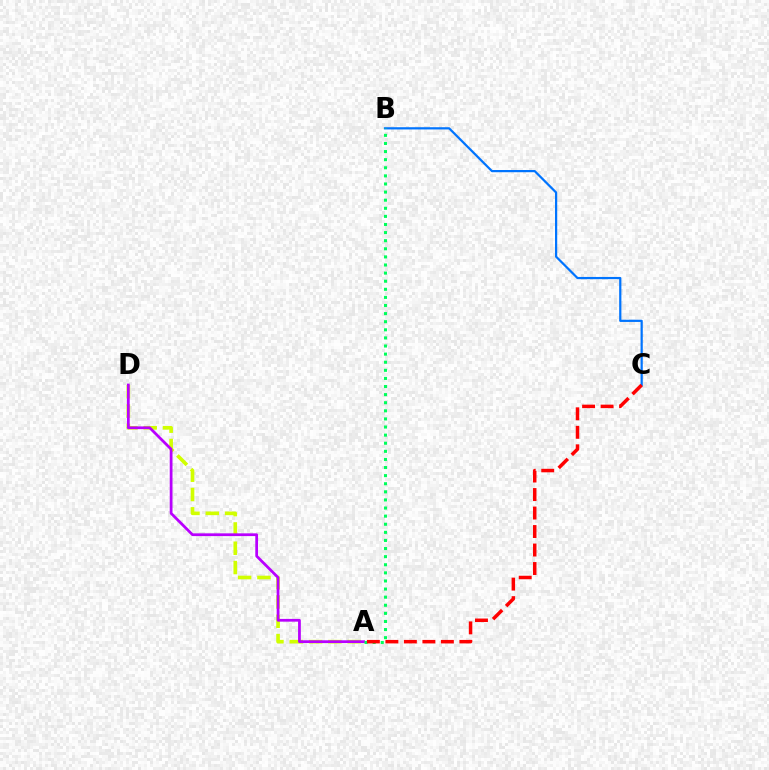{('B', 'C'): [{'color': '#0074ff', 'line_style': 'solid', 'thickness': 1.6}], ('A', 'D'): [{'color': '#d1ff00', 'line_style': 'dashed', 'thickness': 2.62}, {'color': '#b900ff', 'line_style': 'solid', 'thickness': 1.99}], ('A', 'B'): [{'color': '#00ff5c', 'line_style': 'dotted', 'thickness': 2.2}], ('A', 'C'): [{'color': '#ff0000', 'line_style': 'dashed', 'thickness': 2.51}]}